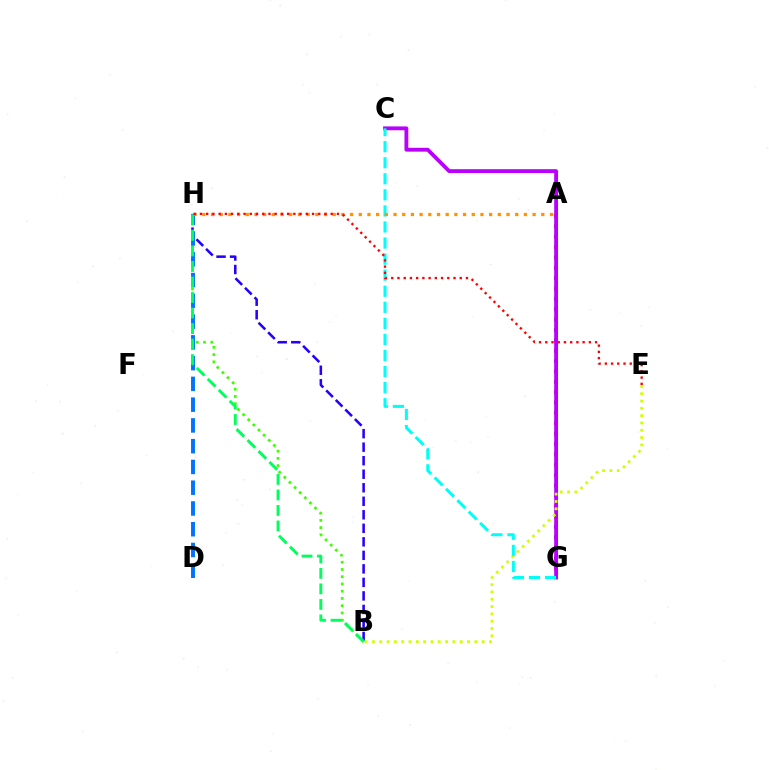{('A', 'G'): [{'color': '#ff00ac', 'line_style': 'dotted', 'thickness': 2.82}], ('B', 'H'): [{'color': '#2500ff', 'line_style': 'dashed', 'thickness': 1.84}, {'color': '#3dff00', 'line_style': 'dotted', 'thickness': 1.97}, {'color': '#00ff5c', 'line_style': 'dashed', 'thickness': 2.11}], ('C', 'G'): [{'color': '#b900ff', 'line_style': 'solid', 'thickness': 2.77}, {'color': '#00fff6', 'line_style': 'dashed', 'thickness': 2.18}], ('B', 'E'): [{'color': '#d1ff00', 'line_style': 'dotted', 'thickness': 1.99}], ('D', 'H'): [{'color': '#0074ff', 'line_style': 'dashed', 'thickness': 2.82}], ('A', 'H'): [{'color': '#ff9400', 'line_style': 'dotted', 'thickness': 2.36}], ('E', 'H'): [{'color': '#ff0000', 'line_style': 'dotted', 'thickness': 1.69}]}